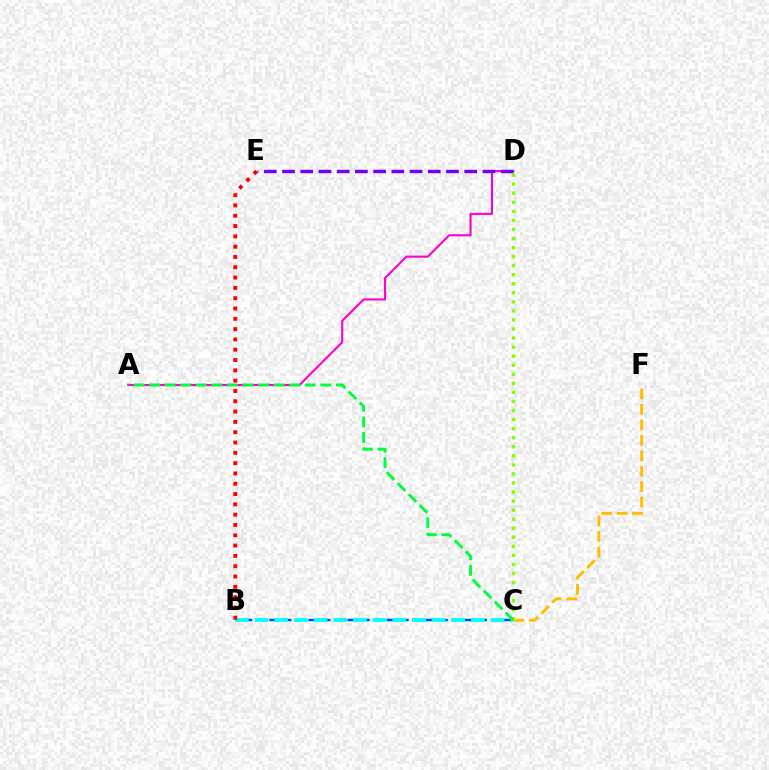{('B', 'C'): [{'color': '#004bff', 'line_style': 'dashed', 'thickness': 1.77}, {'color': '#00fff6', 'line_style': 'dashed', 'thickness': 2.67}], ('A', 'D'): [{'color': '#ff00cf', 'line_style': 'solid', 'thickness': 1.52}], ('C', 'D'): [{'color': '#84ff00', 'line_style': 'dotted', 'thickness': 2.46}], ('A', 'C'): [{'color': '#00ff39', 'line_style': 'dashed', 'thickness': 2.11}], ('C', 'F'): [{'color': '#ffbd00', 'line_style': 'dashed', 'thickness': 2.1}], ('B', 'E'): [{'color': '#ff0000', 'line_style': 'dotted', 'thickness': 2.8}], ('D', 'E'): [{'color': '#7200ff', 'line_style': 'dashed', 'thickness': 2.48}]}